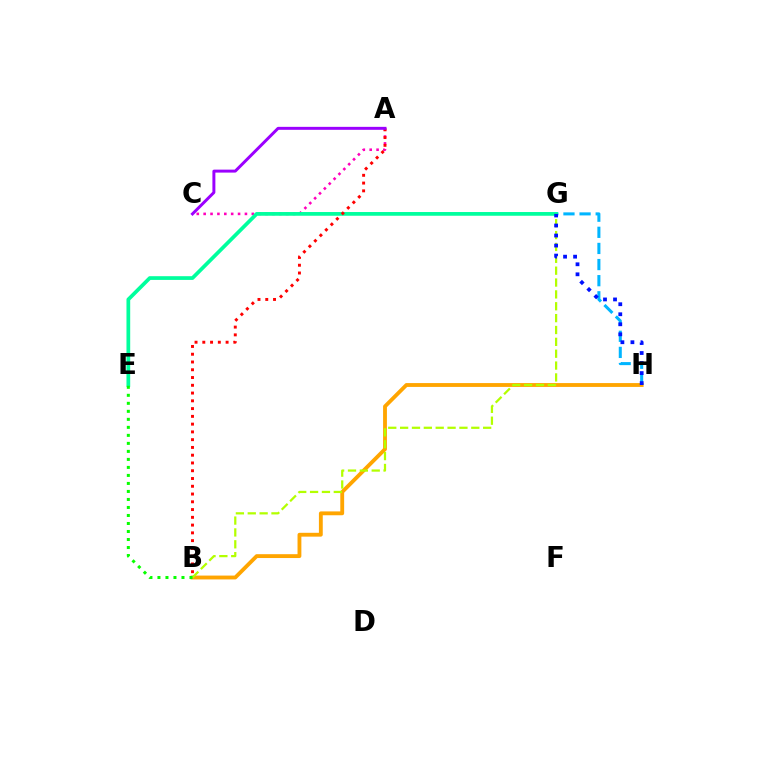{('A', 'C'): [{'color': '#ff00bd', 'line_style': 'dotted', 'thickness': 1.87}, {'color': '#9b00ff', 'line_style': 'solid', 'thickness': 2.14}], ('G', 'H'): [{'color': '#00b5ff', 'line_style': 'dashed', 'thickness': 2.19}, {'color': '#0010ff', 'line_style': 'dotted', 'thickness': 2.72}], ('B', 'H'): [{'color': '#ffa500', 'line_style': 'solid', 'thickness': 2.77}], ('E', 'G'): [{'color': '#00ff9d', 'line_style': 'solid', 'thickness': 2.68}], ('A', 'B'): [{'color': '#ff0000', 'line_style': 'dotted', 'thickness': 2.11}], ('B', 'G'): [{'color': '#b3ff00', 'line_style': 'dashed', 'thickness': 1.61}], ('B', 'E'): [{'color': '#08ff00', 'line_style': 'dotted', 'thickness': 2.18}]}